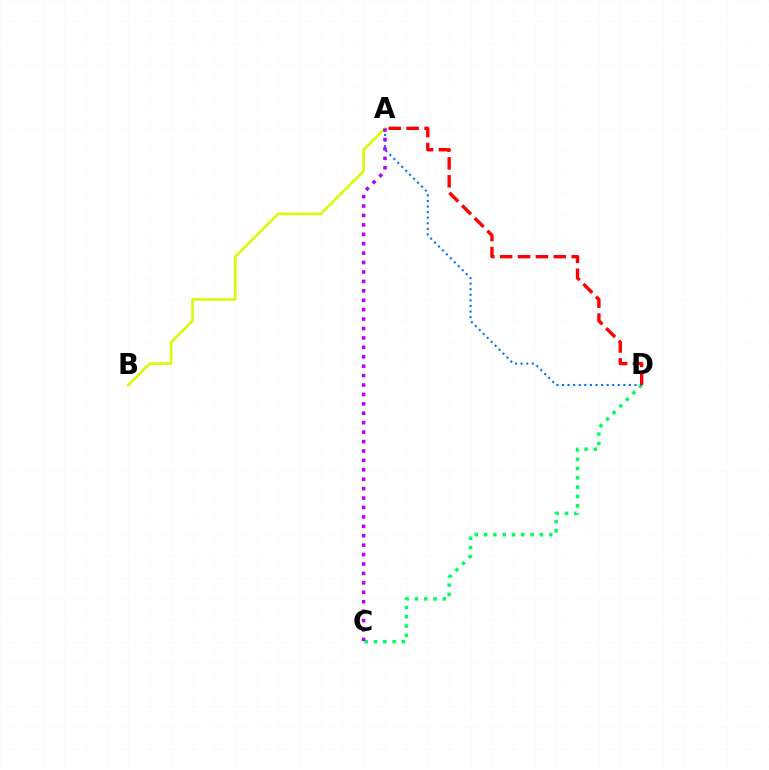{('C', 'D'): [{'color': '#00ff5c', 'line_style': 'dotted', 'thickness': 2.53}], ('A', 'D'): [{'color': '#0074ff', 'line_style': 'dotted', 'thickness': 1.52}, {'color': '#ff0000', 'line_style': 'dashed', 'thickness': 2.43}], ('A', 'B'): [{'color': '#d1ff00', 'line_style': 'solid', 'thickness': 1.87}], ('A', 'C'): [{'color': '#b900ff', 'line_style': 'dotted', 'thickness': 2.56}]}